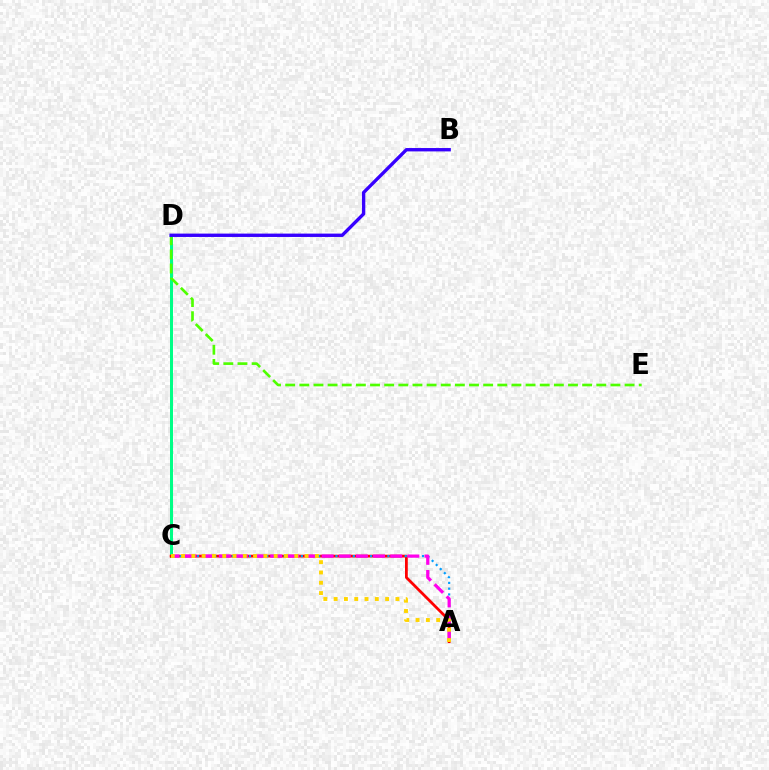{('C', 'D'): [{'color': '#00ff86', 'line_style': 'solid', 'thickness': 2.15}], ('D', 'E'): [{'color': '#4fff00', 'line_style': 'dashed', 'thickness': 1.92}], ('B', 'D'): [{'color': '#3700ff', 'line_style': 'solid', 'thickness': 2.42}], ('A', 'C'): [{'color': '#ff0000', 'line_style': 'solid', 'thickness': 2.0}, {'color': '#009eff', 'line_style': 'dotted', 'thickness': 1.57}, {'color': '#ff00ed', 'line_style': 'dashed', 'thickness': 2.33}, {'color': '#ffd500', 'line_style': 'dotted', 'thickness': 2.8}]}